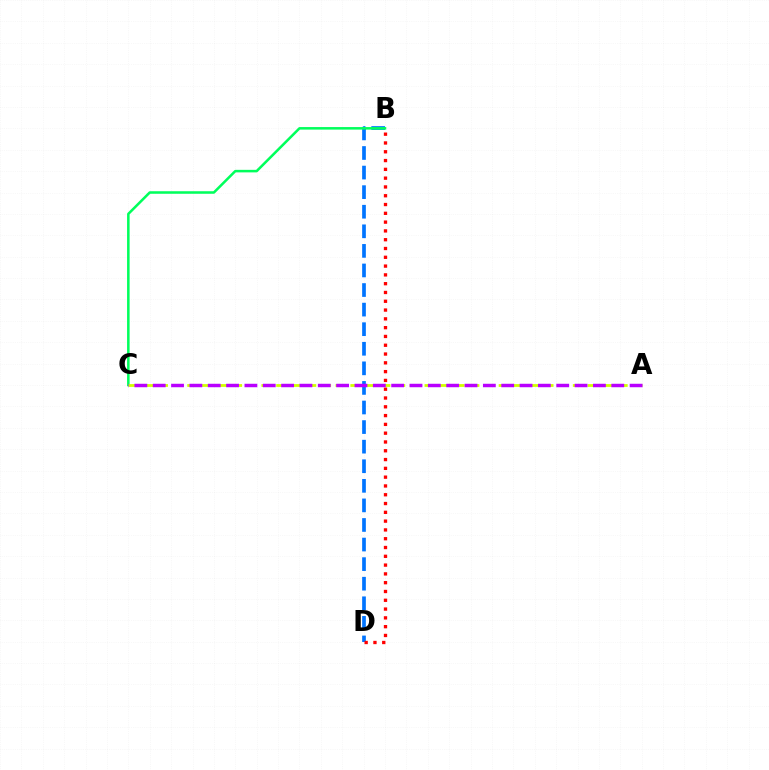{('B', 'D'): [{'color': '#0074ff', 'line_style': 'dashed', 'thickness': 2.66}, {'color': '#ff0000', 'line_style': 'dotted', 'thickness': 2.39}], ('B', 'C'): [{'color': '#00ff5c', 'line_style': 'solid', 'thickness': 1.83}], ('A', 'C'): [{'color': '#d1ff00', 'line_style': 'dashed', 'thickness': 2.01}, {'color': '#b900ff', 'line_style': 'dashed', 'thickness': 2.49}]}